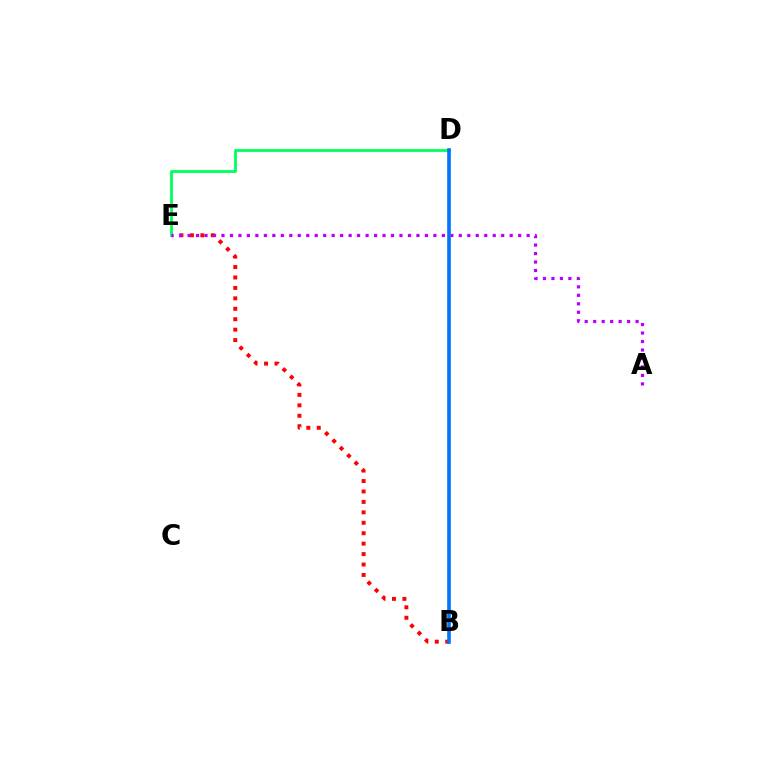{('B', 'D'): [{'color': '#d1ff00', 'line_style': 'dotted', 'thickness': 1.76}, {'color': '#0074ff', 'line_style': 'solid', 'thickness': 2.6}], ('B', 'E'): [{'color': '#ff0000', 'line_style': 'dotted', 'thickness': 2.84}], ('D', 'E'): [{'color': '#00ff5c', 'line_style': 'solid', 'thickness': 2.02}], ('A', 'E'): [{'color': '#b900ff', 'line_style': 'dotted', 'thickness': 2.3}]}